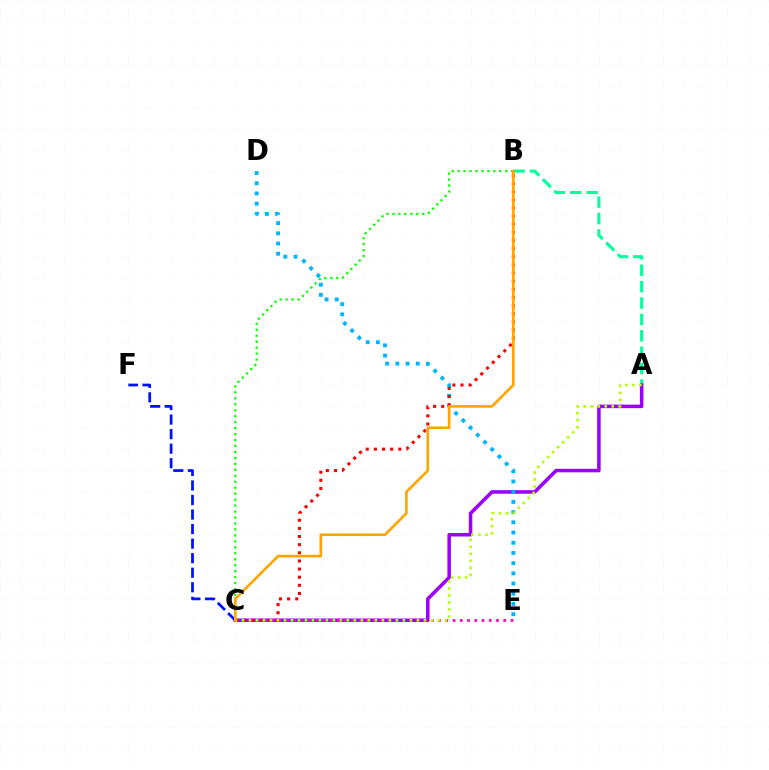{('A', 'B'): [{'color': '#00ff9d', 'line_style': 'dashed', 'thickness': 2.23}], ('C', 'F'): [{'color': '#0010ff', 'line_style': 'dashed', 'thickness': 1.98}], ('A', 'C'): [{'color': '#9b00ff', 'line_style': 'solid', 'thickness': 2.54}, {'color': '#b3ff00', 'line_style': 'dotted', 'thickness': 1.9}], ('C', 'E'): [{'color': '#ff00bd', 'line_style': 'dotted', 'thickness': 1.97}], ('D', 'E'): [{'color': '#00b5ff', 'line_style': 'dotted', 'thickness': 2.77}], ('B', 'C'): [{'color': '#ff0000', 'line_style': 'dotted', 'thickness': 2.21}, {'color': '#08ff00', 'line_style': 'dotted', 'thickness': 1.62}, {'color': '#ffa500', 'line_style': 'solid', 'thickness': 1.91}]}